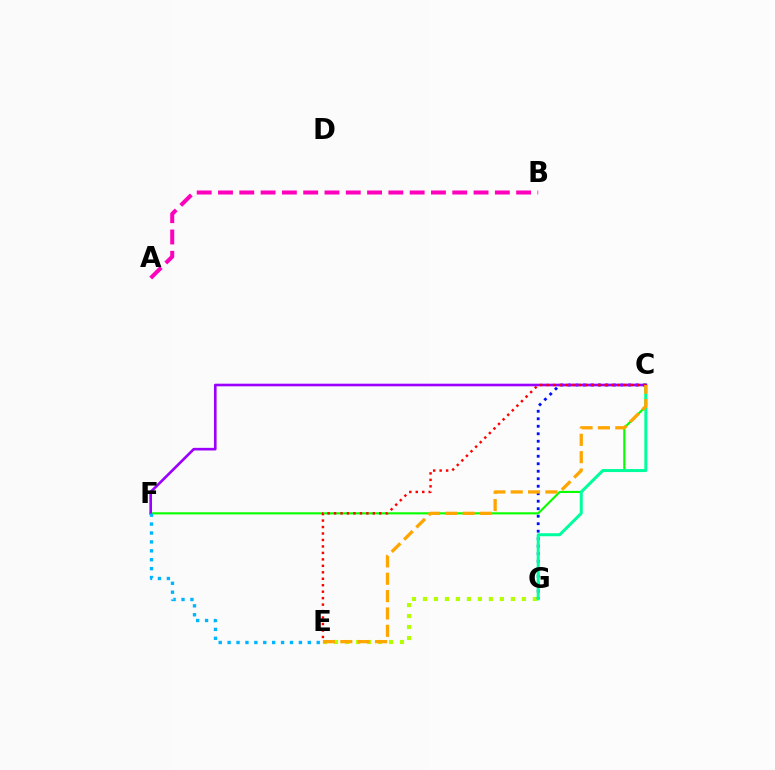{('C', 'F'): [{'color': '#08ff00', 'line_style': 'solid', 'thickness': 1.53}, {'color': '#9b00ff', 'line_style': 'solid', 'thickness': 1.9}], ('E', 'G'): [{'color': '#b3ff00', 'line_style': 'dotted', 'thickness': 2.99}], ('A', 'B'): [{'color': '#ff00bd', 'line_style': 'dashed', 'thickness': 2.89}], ('C', 'G'): [{'color': '#0010ff', 'line_style': 'dotted', 'thickness': 2.04}, {'color': '#00ff9d', 'line_style': 'solid', 'thickness': 2.16}], ('C', 'E'): [{'color': '#ff0000', 'line_style': 'dotted', 'thickness': 1.76}, {'color': '#ffa500', 'line_style': 'dashed', 'thickness': 2.36}], ('E', 'F'): [{'color': '#00b5ff', 'line_style': 'dotted', 'thickness': 2.42}]}